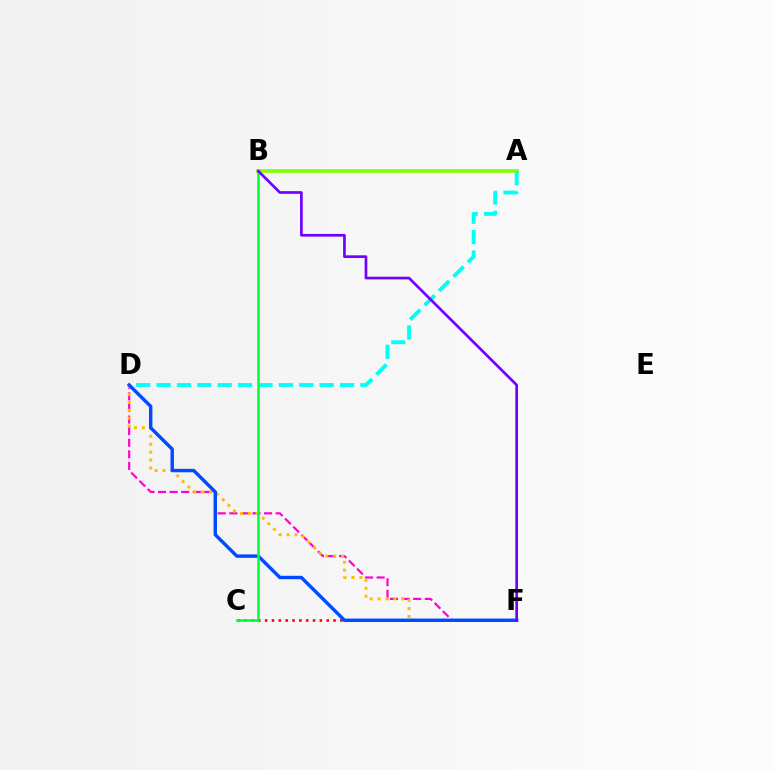{('D', 'F'): [{'color': '#ff00cf', 'line_style': 'dashed', 'thickness': 1.57}, {'color': '#ffbd00', 'line_style': 'dotted', 'thickness': 2.15}, {'color': '#004bff', 'line_style': 'solid', 'thickness': 2.46}], ('A', 'B'): [{'color': '#84ff00', 'line_style': 'solid', 'thickness': 2.63}], ('A', 'D'): [{'color': '#00fff6', 'line_style': 'dashed', 'thickness': 2.77}], ('C', 'F'): [{'color': '#ff0000', 'line_style': 'dotted', 'thickness': 1.86}], ('B', 'C'): [{'color': '#00ff39', 'line_style': 'solid', 'thickness': 1.83}], ('B', 'F'): [{'color': '#7200ff', 'line_style': 'solid', 'thickness': 1.94}]}